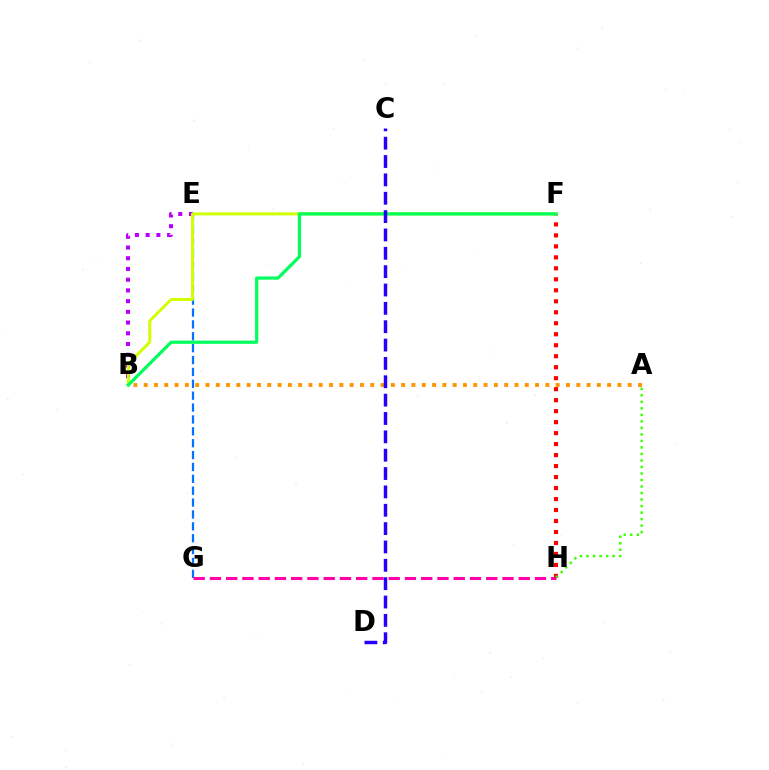{('E', 'G'): [{'color': '#0074ff', 'line_style': 'dashed', 'thickness': 1.61}], ('F', 'H'): [{'color': '#ff0000', 'line_style': 'dotted', 'thickness': 2.98}], ('A', 'H'): [{'color': '#3dff00', 'line_style': 'dotted', 'thickness': 1.77}], ('A', 'B'): [{'color': '#ff9400', 'line_style': 'dotted', 'thickness': 2.8}], ('E', 'F'): [{'color': '#00fff6', 'line_style': 'dotted', 'thickness': 1.53}], ('B', 'E'): [{'color': '#b900ff', 'line_style': 'dotted', 'thickness': 2.91}], ('B', 'F'): [{'color': '#d1ff00', 'line_style': 'solid', 'thickness': 2.13}, {'color': '#00ff5c', 'line_style': 'solid', 'thickness': 2.31}], ('G', 'H'): [{'color': '#ff00ac', 'line_style': 'dashed', 'thickness': 2.21}], ('C', 'D'): [{'color': '#2500ff', 'line_style': 'dashed', 'thickness': 2.49}]}